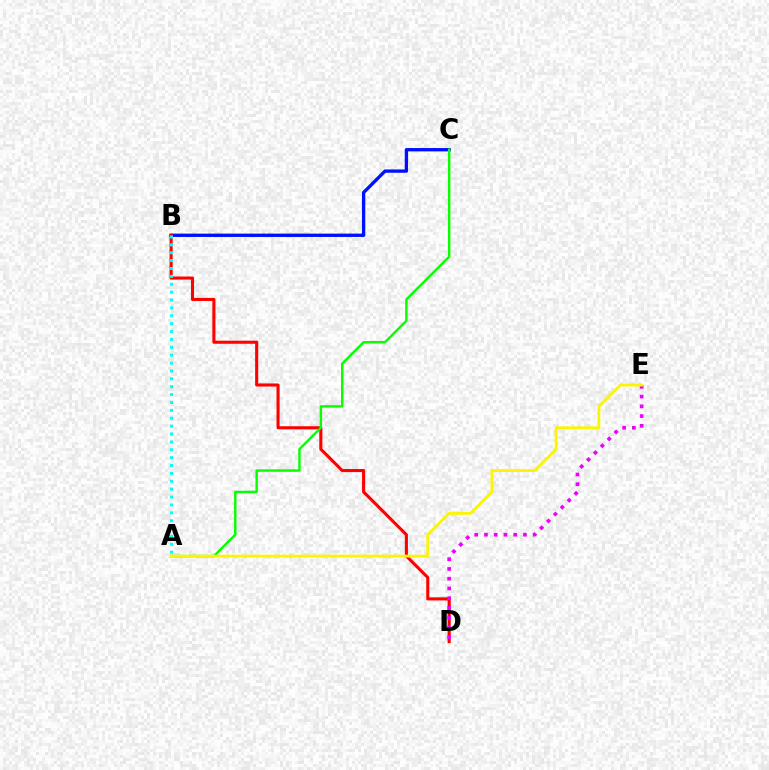{('B', 'C'): [{'color': '#0010ff', 'line_style': 'solid', 'thickness': 2.4}], ('B', 'D'): [{'color': '#ff0000', 'line_style': 'solid', 'thickness': 2.22}], ('D', 'E'): [{'color': '#ee00ff', 'line_style': 'dotted', 'thickness': 2.65}], ('A', 'C'): [{'color': '#08ff00', 'line_style': 'solid', 'thickness': 1.76}], ('A', 'B'): [{'color': '#00fff6', 'line_style': 'dotted', 'thickness': 2.14}], ('A', 'E'): [{'color': '#fcf500', 'line_style': 'solid', 'thickness': 2.04}]}